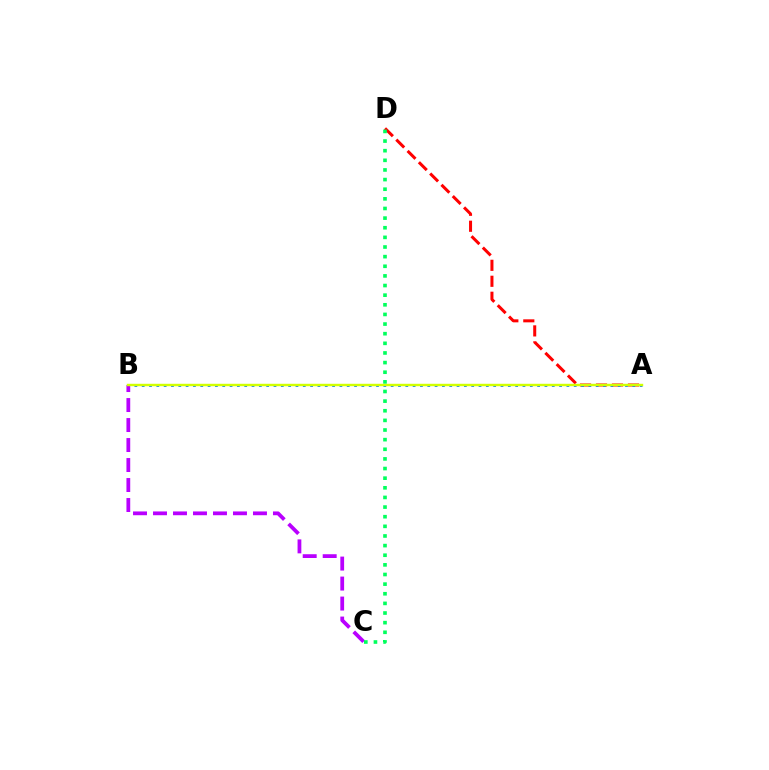{('A', 'D'): [{'color': '#ff0000', 'line_style': 'dashed', 'thickness': 2.17}], ('A', 'B'): [{'color': '#0074ff', 'line_style': 'dotted', 'thickness': 1.99}, {'color': '#d1ff00', 'line_style': 'solid', 'thickness': 1.75}], ('B', 'C'): [{'color': '#b900ff', 'line_style': 'dashed', 'thickness': 2.72}], ('C', 'D'): [{'color': '#00ff5c', 'line_style': 'dotted', 'thickness': 2.62}]}